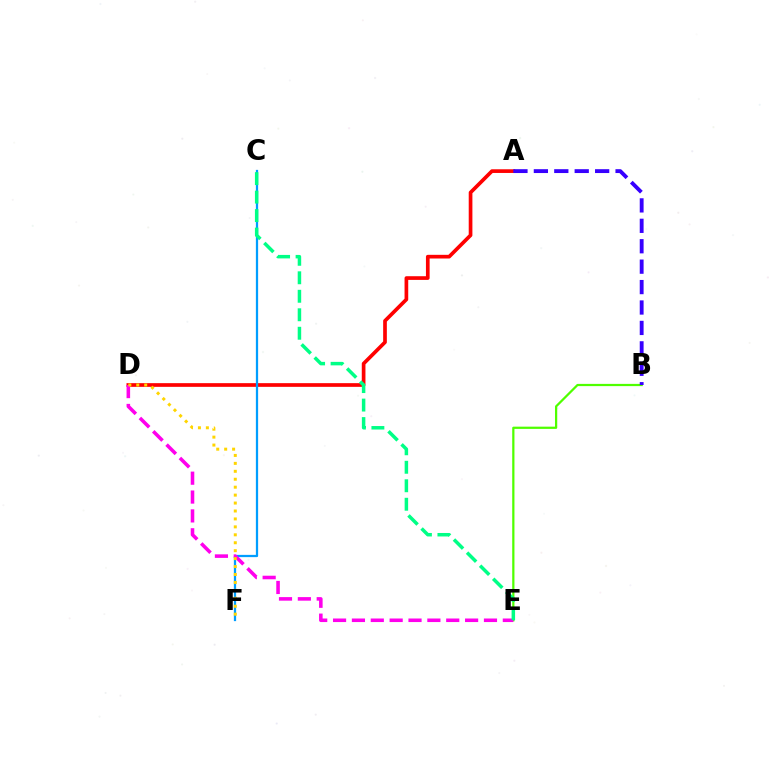{('A', 'D'): [{'color': '#ff0000', 'line_style': 'solid', 'thickness': 2.65}], ('B', 'E'): [{'color': '#4fff00', 'line_style': 'solid', 'thickness': 1.61}], ('C', 'F'): [{'color': '#009eff', 'line_style': 'solid', 'thickness': 1.62}], ('D', 'E'): [{'color': '#ff00ed', 'line_style': 'dashed', 'thickness': 2.56}], ('C', 'E'): [{'color': '#00ff86', 'line_style': 'dashed', 'thickness': 2.51}], ('D', 'F'): [{'color': '#ffd500', 'line_style': 'dotted', 'thickness': 2.16}], ('A', 'B'): [{'color': '#3700ff', 'line_style': 'dashed', 'thickness': 2.77}]}